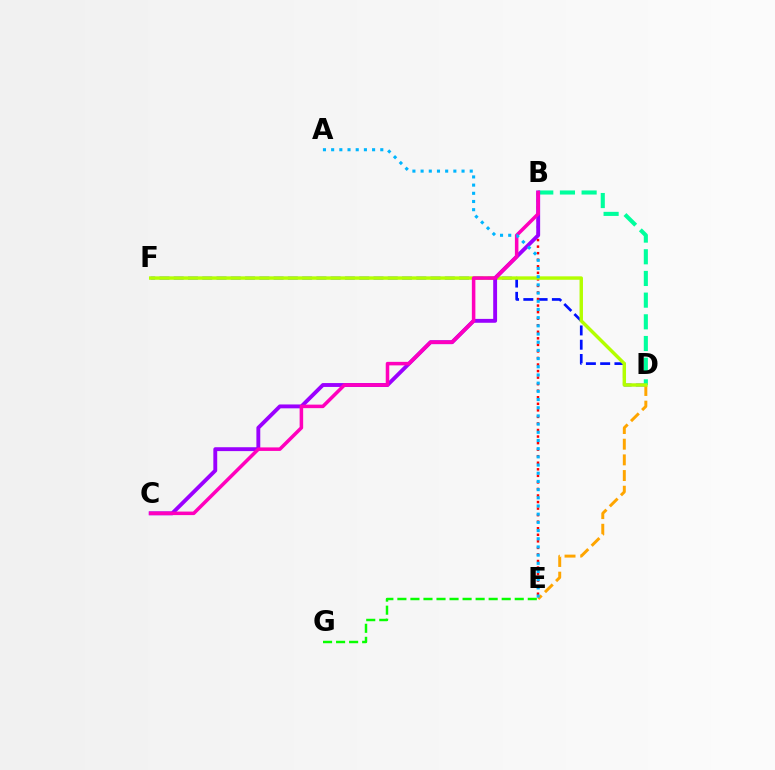{('D', 'F'): [{'color': '#0010ff', 'line_style': 'dashed', 'thickness': 1.94}, {'color': '#b3ff00', 'line_style': 'solid', 'thickness': 2.47}], ('B', 'D'): [{'color': '#00ff9d', 'line_style': 'dashed', 'thickness': 2.95}], ('D', 'E'): [{'color': '#ffa500', 'line_style': 'dashed', 'thickness': 2.13}], ('B', 'E'): [{'color': '#ff0000', 'line_style': 'dotted', 'thickness': 1.78}], ('B', 'C'): [{'color': '#9b00ff', 'line_style': 'solid', 'thickness': 2.79}, {'color': '#ff00bd', 'line_style': 'solid', 'thickness': 2.54}], ('E', 'G'): [{'color': '#08ff00', 'line_style': 'dashed', 'thickness': 1.77}], ('A', 'E'): [{'color': '#00b5ff', 'line_style': 'dotted', 'thickness': 2.22}]}